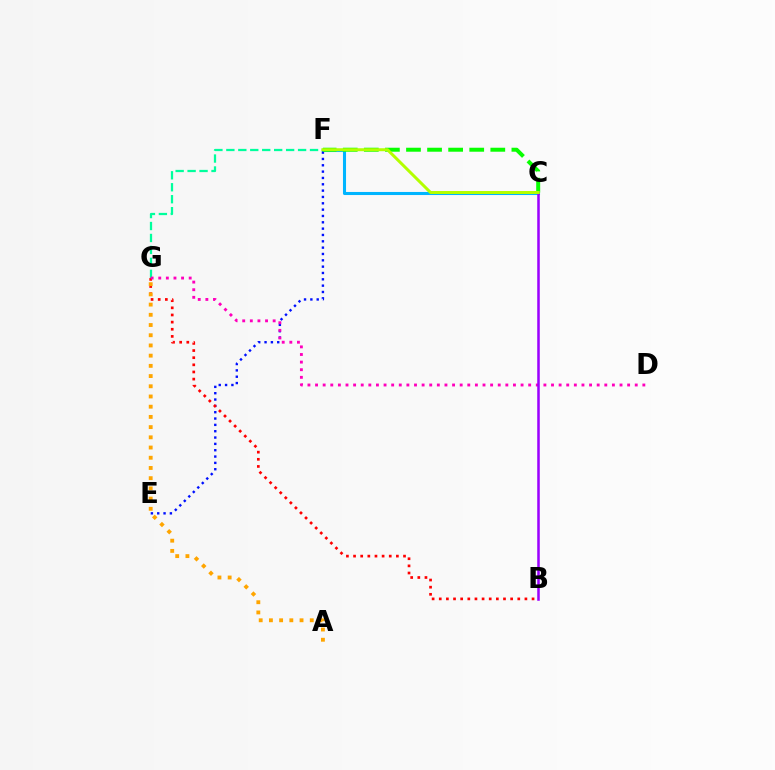{('C', 'F'): [{'color': '#00b5ff', 'line_style': 'solid', 'thickness': 2.21}, {'color': '#08ff00', 'line_style': 'dashed', 'thickness': 2.86}, {'color': '#b3ff00', 'line_style': 'solid', 'thickness': 2.15}], ('F', 'G'): [{'color': '#00ff9d', 'line_style': 'dashed', 'thickness': 1.62}], ('E', 'F'): [{'color': '#0010ff', 'line_style': 'dotted', 'thickness': 1.72}], ('B', 'G'): [{'color': '#ff0000', 'line_style': 'dotted', 'thickness': 1.94}], ('D', 'G'): [{'color': '#ff00bd', 'line_style': 'dotted', 'thickness': 2.07}], ('A', 'G'): [{'color': '#ffa500', 'line_style': 'dotted', 'thickness': 2.77}], ('B', 'C'): [{'color': '#9b00ff', 'line_style': 'solid', 'thickness': 1.82}]}